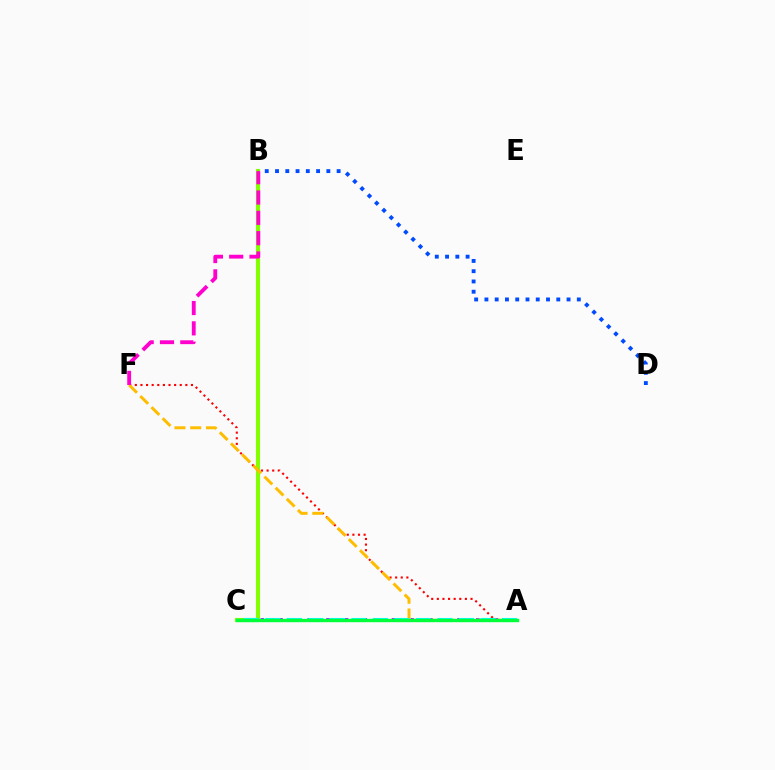{('A', 'C'): [{'color': '#7200ff', 'line_style': 'dotted', 'thickness': 2.54}, {'color': '#00fff6', 'line_style': 'dashed', 'thickness': 2.92}, {'color': '#00ff39', 'line_style': 'solid', 'thickness': 2.42}], ('B', 'C'): [{'color': '#84ff00', 'line_style': 'solid', 'thickness': 2.97}], ('A', 'F'): [{'color': '#ff0000', 'line_style': 'dotted', 'thickness': 1.52}, {'color': '#ffbd00', 'line_style': 'dashed', 'thickness': 2.14}], ('B', 'D'): [{'color': '#004bff', 'line_style': 'dotted', 'thickness': 2.79}], ('B', 'F'): [{'color': '#ff00cf', 'line_style': 'dashed', 'thickness': 2.76}]}